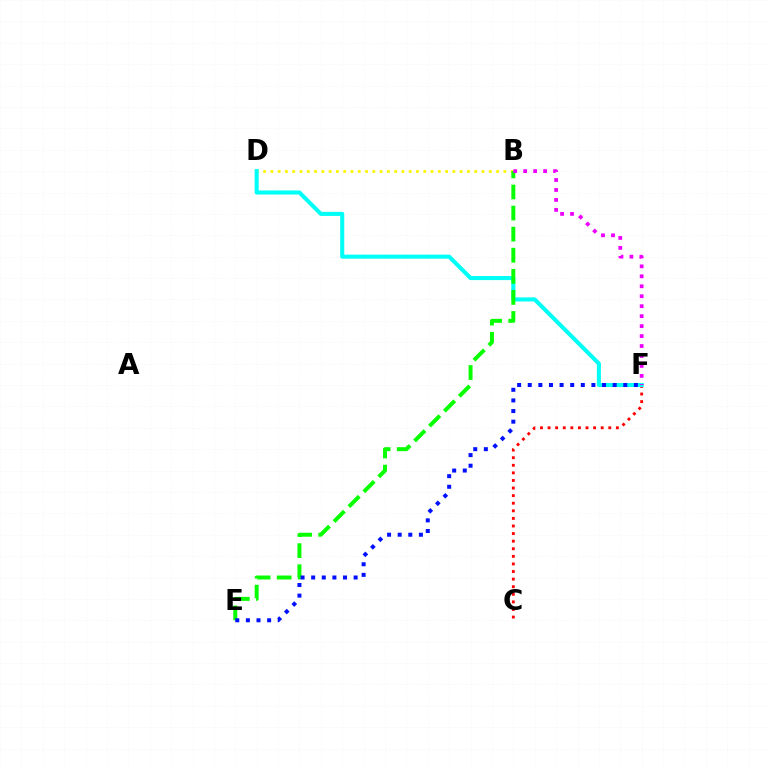{('B', 'D'): [{'color': '#fcf500', 'line_style': 'dotted', 'thickness': 1.98}], ('C', 'F'): [{'color': '#ff0000', 'line_style': 'dotted', 'thickness': 2.06}], ('D', 'F'): [{'color': '#00fff6', 'line_style': 'solid', 'thickness': 2.92}], ('B', 'E'): [{'color': '#08ff00', 'line_style': 'dashed', 'thickness': 2.86}], ('B', 'F'): [{'color': '#ee00ff', 'line_style': 'dotted', 'thickness': 2.71}], ('E', 'F'): [{'color': '#0010ff', 'line_style': 'dotted', 'thickness': 2.88}]}